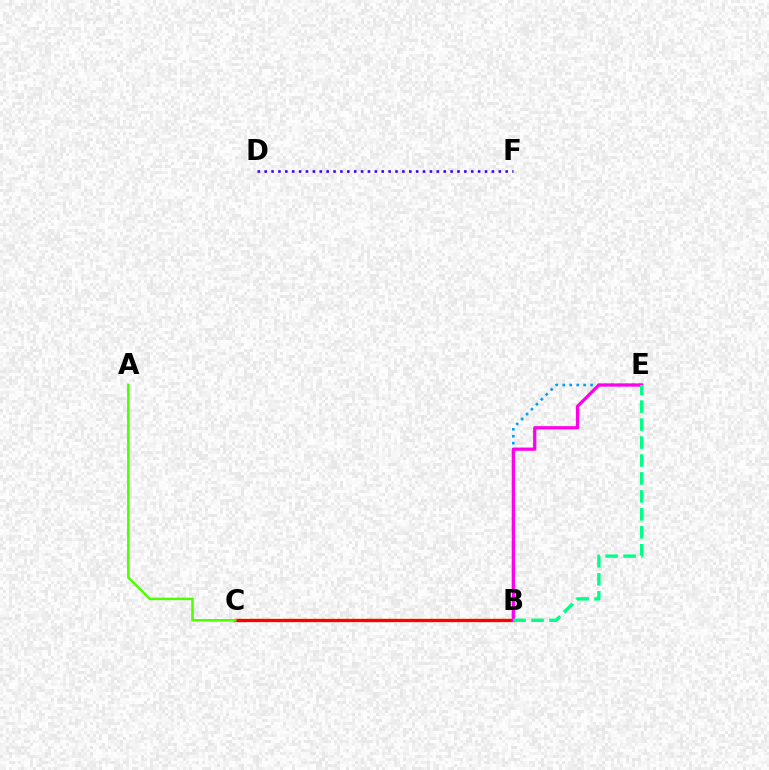{('B', 'C'): [{'color': '#ffd500', 'line_style': 'solid', 'thickness': 1.58}, {'color': '#ff0000', 'line_style': 'solid', 'thickness': 2.37}], ('B', 'E'): [{'color': '#009eff', 'line_style': 'dotted', 'thickness': 1.89}, {'color': '#ff00ed', 'line_style': 'solid', 'thickness': 2.33}, {'color': '#00ff86', 'line_style': 'dashed', 'thickness': 2.44}], ('D', 'F'): [{'color': '#3700ff', 'line_style': 'dotted', 'thickness': 1.87}], ('A', 'C'): [{'color': '#4fff00', 'line_style': 'solid', 'thickness': 1.81}]}